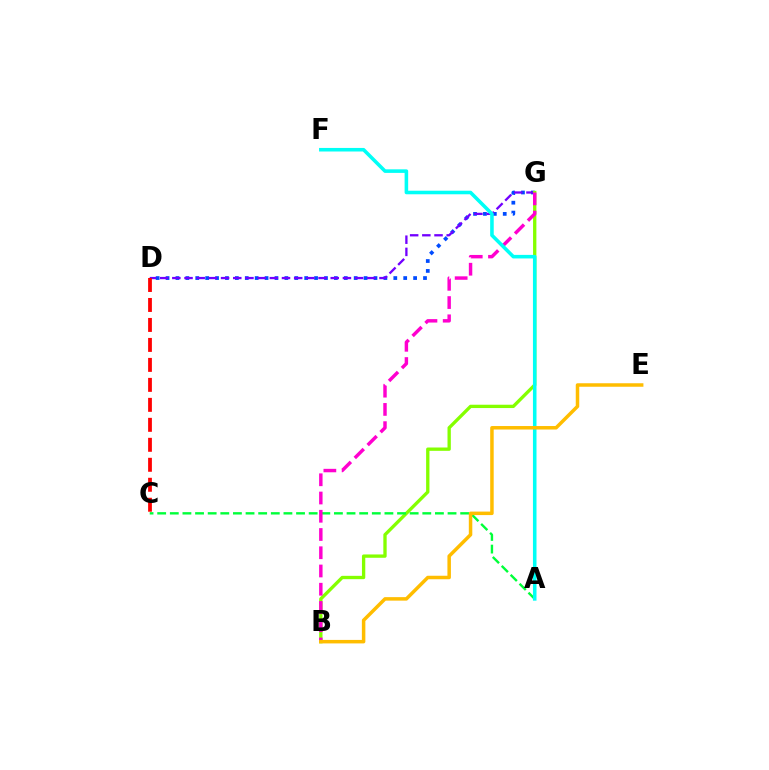{('D', 'G'): [{'color': '#004bff', 'line_style': 'dotted', 'thickness': 2.69}, {'color': '#7200ff', 'line_style': 'dashed', 'thickness': 1.66}], ('B', 'G'): [{'color': '#84ff00', 'line_style': 'solid', 'thickness': 2.39}, {'color': '#ff00cf', 'line_style': 'dashed', 'thickness': 2.48}], ('A', 'C'): [{'color': '#00ff39', 'line_style': 'dashed', 'thickness': 1.72}], ('A', 'F'): [{'color': '#00fff6', 'line_style': 'solid', 'thickness': 2.56}], ('C', 'D'): [{'color': '#ff0000', 'line_style': 'dashed', 'thickness': 2.71}], ('B', 'E'): [{'color': '#ffbd00', 'line_style': 'solid', 'thickness': 2.52}]}